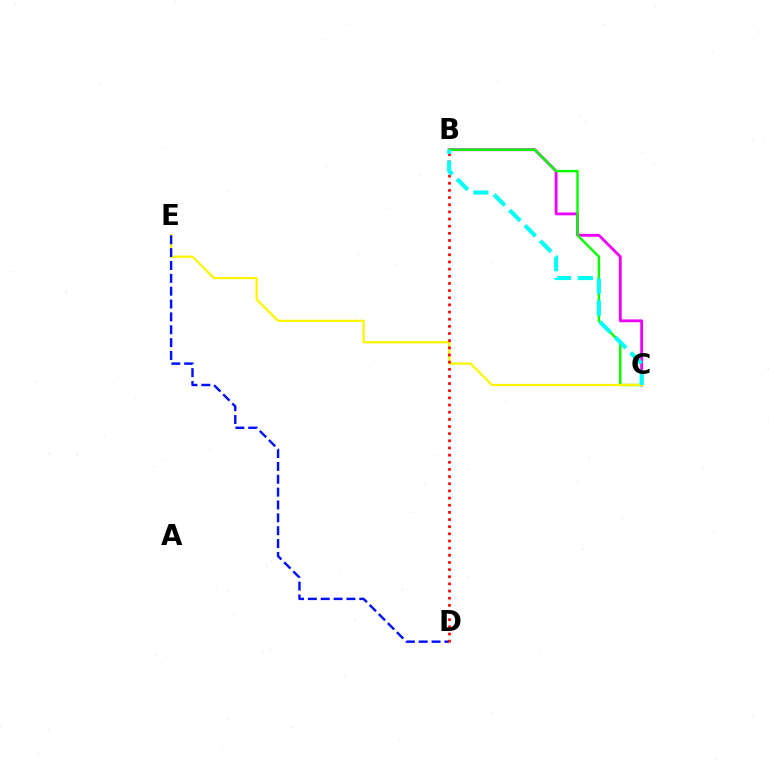{('B', 'C'): [{'color': '#ee00ff', 'line_style': 'solid', 'thickness': 2.04}, {'color': '#08ff00', 'line_style': 'solid', 'thickness': 1.74}, {'color': '#00fff6', 'line_style': 'dashed', 'thickness': 2.96}], ('C', 'E'): [{'color': '#fcf500', 'line_style': 'solid', 'thickness': 1.61}], ('D', 'E'): [{'color': '#0010ff', 'line_style': 'dashed', 'thickness': 1.75}], ('B', 'D'): [{'color': '#ff0000', 'line_style': 'dotted', 'thickness': 1.94}]}